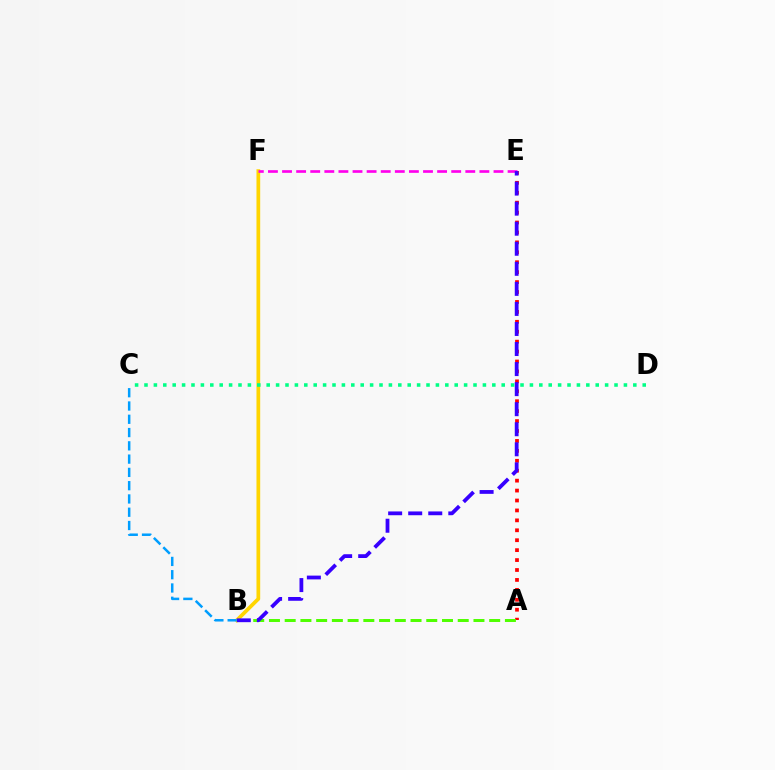{('A', 'E'): [{'color': '#ff0000', 'line_style': 'dotted', 'thickness': 2.7}], ('A', 'B'): [{'color': '#4fff00', 'line_style': 'dashed', 'thickness': 2.14}], ('B', 'F'): [{'color': '#ffd500', 'line_style': 'solid', 'thickness': 2.68}], ('E', 'F'): [{'color': '#ff00ed', 'line_style': 'dashed', 'thickness': 1.92}], ('B', 'E'): [{'color': '#3700ff', 'line_style': 'dashed', 'thickness': 2.72}], ('B', 'C'): [{'color': '#009eff', 'line_style': 'dashed', 'thickness': 1.8}], ('C', 'D'): [{'color': '#00ff86', 'line_style': 'dotted', 'thickness': 2.55}]}